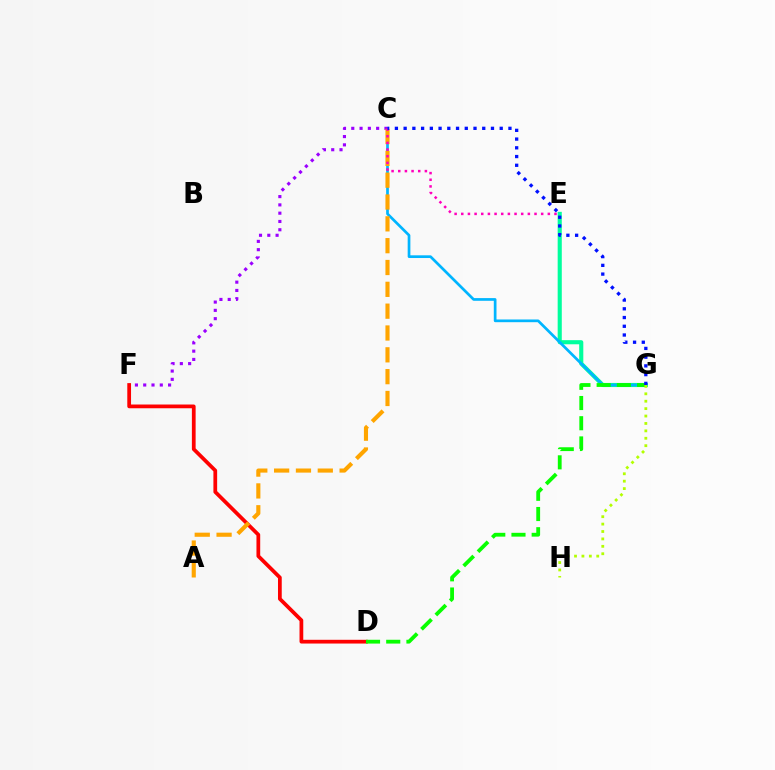{('E', 'G'): [{'color': '#00ff9d', 'line_style': 'solid', 'thickness': 2.96}], ('C', 'G'): [{'color': '#00b5ff', 'line_style': 'solid', 'thickness': 1.95}, {'color': '#0010ff', 'line_style': 'dotted', 'thickness': 2.37}], ('C', 'F'): [{'color': '#9b00ff', 'line_style': 'dotted', 'thickness': 2.25}], ('D', 'F'): [{'color': '#ff0000', 'line_style': 'solid', 'thickness': 2.7}], ('D', 'G'): [{'color': '#08ff00', 'line_style': 'dashed', 'thickness': 2.75}], ('G', 'H'): [{'color': '#b3ff00', 'line_style': 'dotted', 'thickness': 2.01}], ('A', 'C'): [{'color': '#ffa500', 'line_style': 'dashed', 'thickness': 2.97}], ('C', 'E'): [{'color': '#ff00bd', 'line_style': 'dotted', 'thickness': 1.81}]}